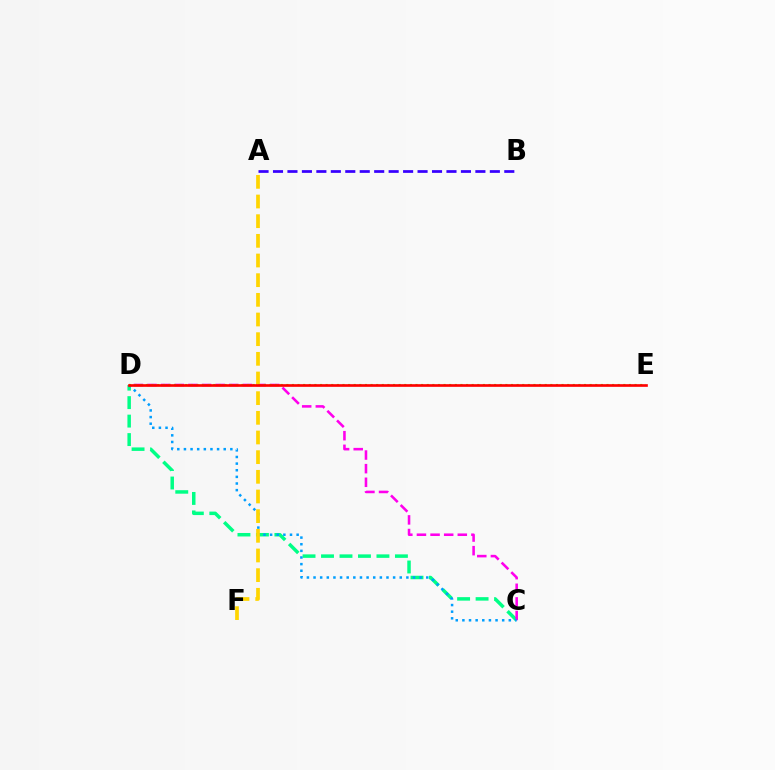{('C', 'D'): [{'color': '#00ff86', 'line_style': 'dashed', 'thickness': 2.51}, {'color': '#ff00ed', 'line_style': 'dashed', 'thickness': 1.85}, {'color': '#009eff', 'line_style': 'dotted', 'thickness': 1.8}], ('A', 'B'): [{'color': '#3700ff', 'line_style': 'dashed', 'thickness': 1.96}], ('A', 'F'): [{'color': '#ffd500', 'line_style': 'dashed', 'thickness': 2.67}], ('D', 'E'): [{'color': '#4fff00', 'line_style': 'dotted', 'thickness': 1.53}, {'color': '#ff0000', 'line_style': 'solid', 'thickness': 1.91}]}